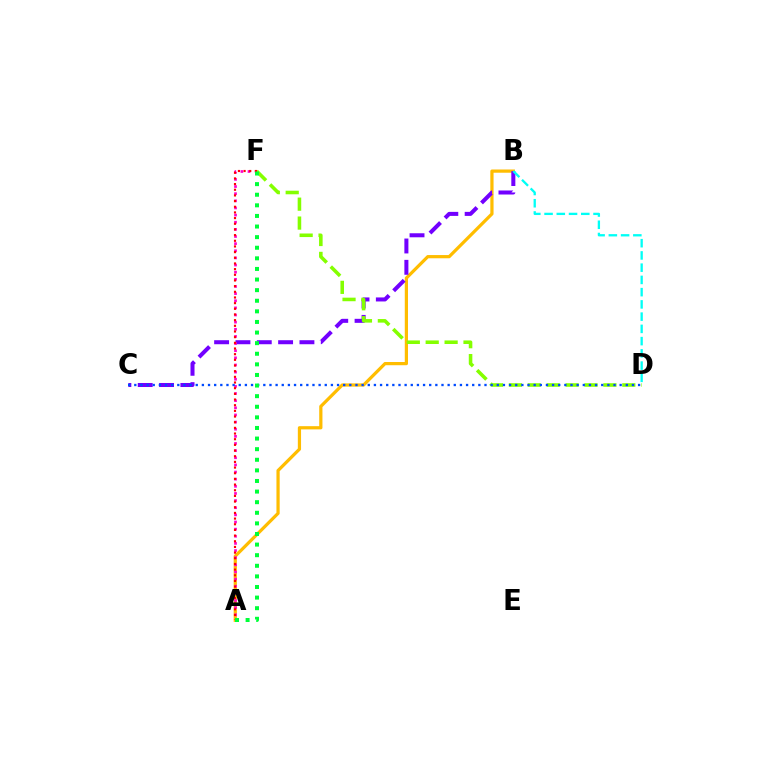{('A', 'B'): [{'color': '#ffbd00', 'line_style': 'solid', 'thickness': 2.32}], ('B', 'C'): [{'color': '#7200ff', 'line_style': 'dashed', 'thickness': 2.9}], ('A', 'F'): [{'color': '#ff00cf', 'line_style': 'dotted', 'thickness': 1.94}, {'color': '#ff0000', 'line_style': 'dotted', 'thickness': 1.54}, {'color': '#00ff39', 'line_style': 'dotted', 'thickness': 2.88}], ('D', 'F'): [{'color': '#84ff00', 'line_style': 'dashed', 'thickness': 2.57}], ('B', 'D'): [{'color': '#00fff6', 'line_style': 'dashed', 'thickness': 1.66}], ('C', 'D'): [{'color': '#004bff', 'line_style': 'dotted', 'thickness': 1.67}]}